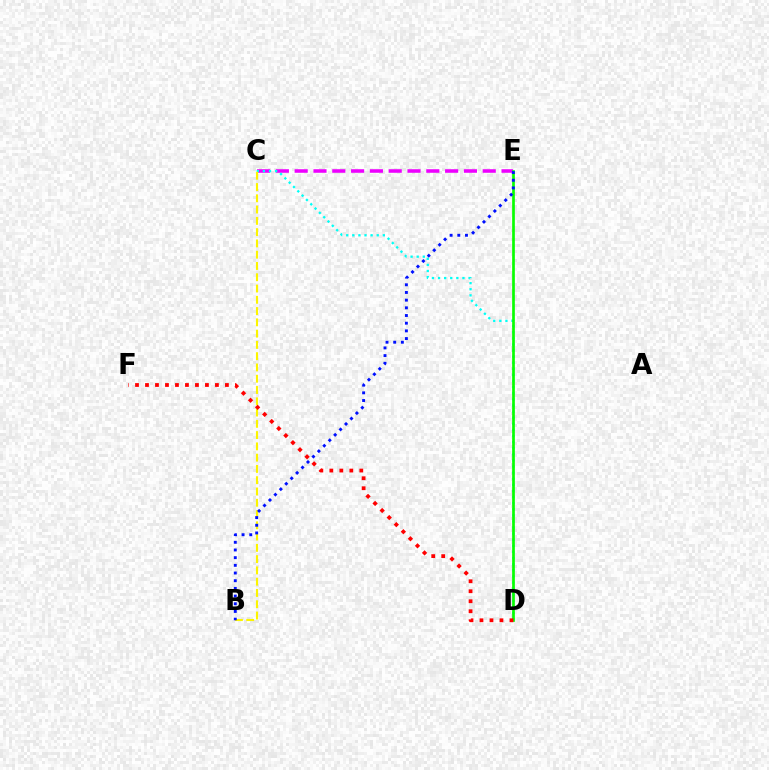{('C', 'E'): [{'color': '#ee00ff', 'line_style': 'dashed', 'thickness': 2.55}], ('C', 'D'): [{'color': '#00fff6', 'line_style': 'dotted', 'thickness': 1.66}], ('D', 'E'): [{'color': '#08ff00', 'line_style': 'solid', 'thickness': 1.94}], ('B', 'C'): [{'color': '#fcf500', 'line_style': 'dashed', 'thickness': 1.53}], ('D', 'F'): [{'color': '#ff0000', 'line_style': 'dotted', 'thickness': 2.71}], ('B', 'E'): [{'color': '#0010ff', 'line_style': 'dotted', 'thickness': 2.09}]}